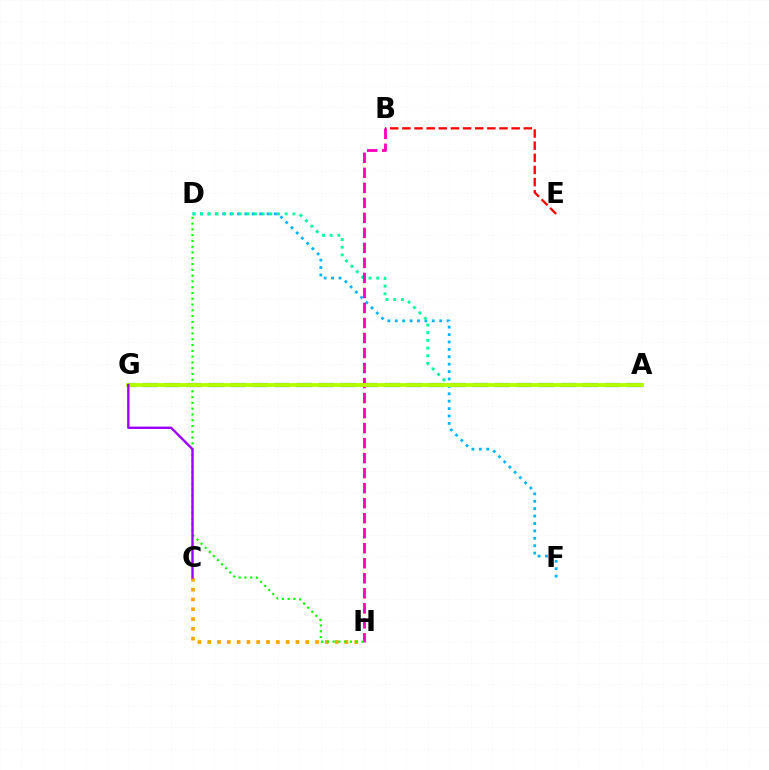{('D', 'F'): [{'color': '#00b5ff', 'line_style': 'dotted', 'thickness': 2.01}], ('A', 'D'): [{'color': '#00ff9d', 'line_style': 'dotted', 'thickness': 2.09}], ('C', 'H'): [{'color': '#ffa500', 'line_style': 'dotted', 'thickness': 2.66}], ('B', 'H'): [{'color': '#ff00bd', 'line_style': 'dashed', 'thickness': 2.04}], ('B', 'E'): [{'color': '#ff0000', 'line_style': 'dashed', 'thickness': 1.65}], ('D', 'H'): [{'color': '#08ff00', 'line_style': 'dotted', 'thickness': 1.57}], ('A', 'G'): [{'color': '#0010ff', 'line_style': 'dashed', 'thickness': 2.99}, {'color': '#b3ff00', 'line_style': 'solid', 'thickness': 2.82}], ('C', 'G'): [{'color': '#9b00ff', 'line_style': 'solid', 'thickness': 1.72}]}